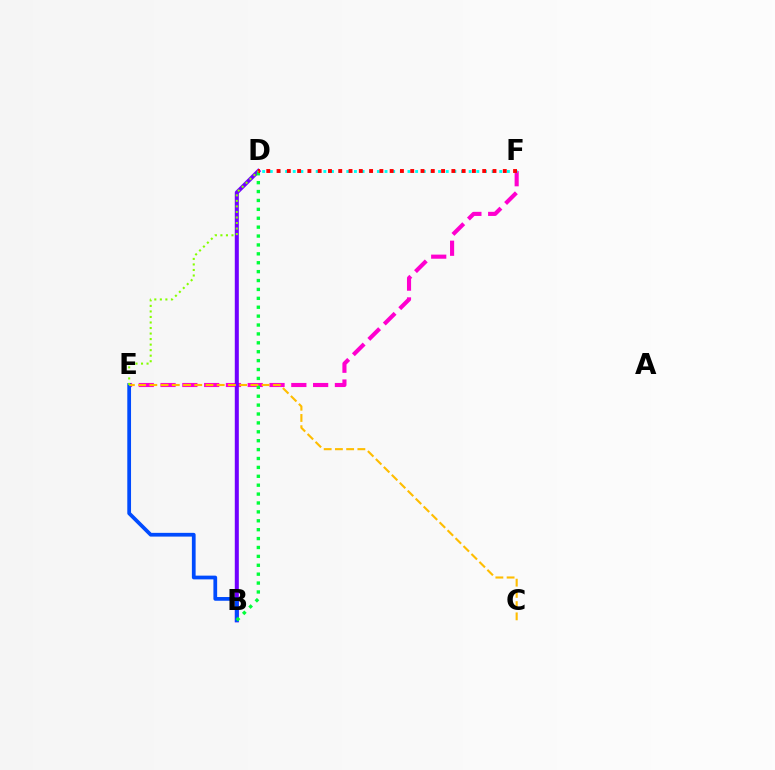{('E', 'F'): [{'color': '#ff00cf', 'line_style': 'dashed', 'thickness': 2.96}], ('B', 'D'): [{'color': '#7200ff', 'line_style': 'solid', 'thickness': 2.91}, {'color': '#00ff39', 'line_style': 'dotted', 'thickness': 2.42}], ('D', 'F'): [{'color': '#00fff6', 'line_style': 'dotted', 'thickness': 2.08}, {'color': '#ff0000', 'line_style': 'dotted', 'thickness': 2.79}], ('B', 'E'): [{'color': '#004bff', 'line_style': 'solid', 'thickness': 2.69}], ('C', 'E'): [{'color': '#ffbd00', 'line_style': 'dashed', 'thickness': 1.53}], ('D', 'E'): [{'color': '#84ff00', 'line_style': 'dotted', 'thickness': 1.5}]}